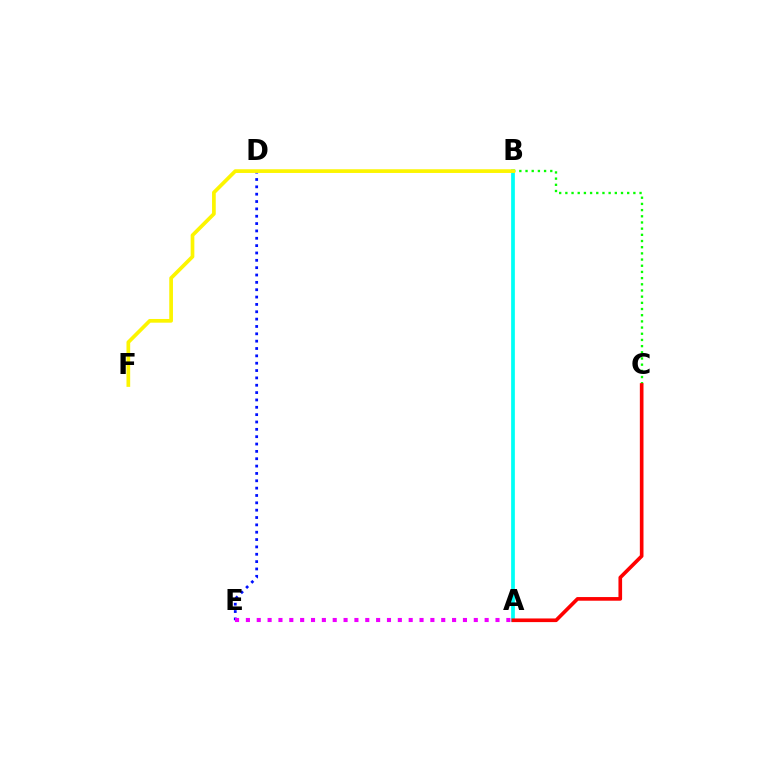{('D', 'E'): [{'color': '#0010ff', 'line_style': 'dotted', 'thickness': 2.0}], ('A', 'B'): [{'color': '#00fff6', 'line_style': 'solid', 'thickness': 2.69}], ('B', 'C'): [{'color': '#08ff00', 'line_style': 'dotted', 'thickness': 1.68}], ('A', 'E'): [{'color': '#ee00ff', 'line_style': 'dotted', 'thickness': 2.95}], ('B', 'F'): [{'color': '#fcf500', 'line_style': 'solid', 'thickness': 2.66}], ('A', 'C'): [{'color': '#ff0000', 'line_style': 'solid', 'thickness': 2.63}]}